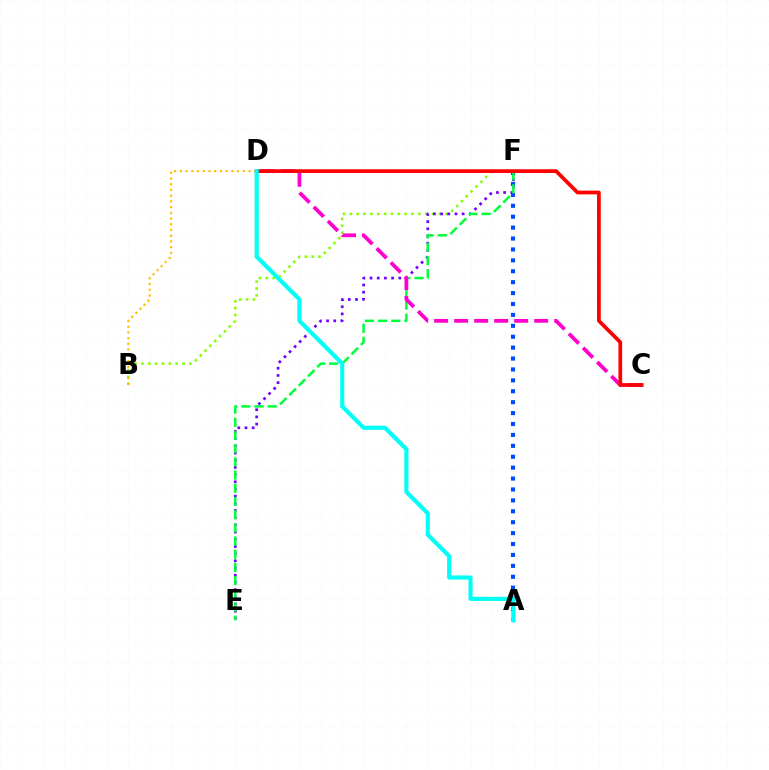{('A', 'F'): [{'color': '#004bff', 'line_style': 'dotted', 'thickness': 2.96}], ('B', 'F'): [{'color': '#84ff00', 'line_style': 'dotted', 'thickness': 1.86}], ('B', 'D'): [{'color': '#ffbd00', 'line_style': 'dotted', 'thickness': 1.55}], ('E', 'F'): [{'color': '#7200ff', 'line_style': 'dotted', 'thickness': 1.95}, {'color': '#00ff39', 'line_style': 'dashed', 'thickness': 1.79}], ('C', 'D'): [{'color': '#ff00cf', 'line_style': 'dashed', 'thickness': 2.72}, {'color': '#ff0000', 'line_style': 'solid', 'thickness': 2.69}], ('A', 'D'): [{'color': '#00fff6', 'line_style': 'solid', 'thickness': 2.97}]}